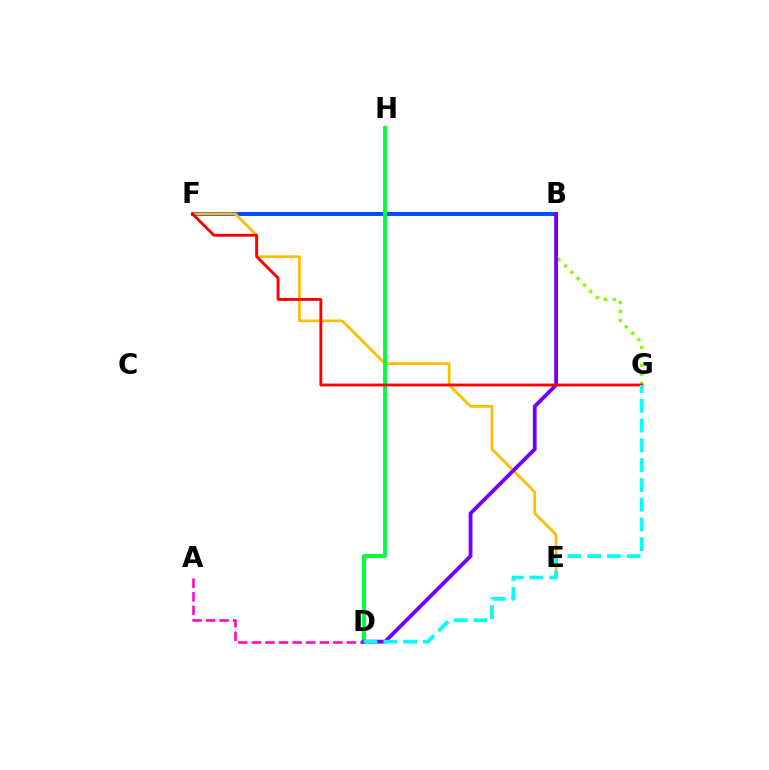{('B', 'F'): [{'color': '#004bff', 'line_style': 'solid', 'thickness': 2.82}], ('E', 'F'): [{'color': '#ffbd00', 'line_style': 'solid', 'thickness': 1.96}], ('D', 'H'): [{'color': '#00ff39', 'line_style': 'solid', 'thickness': 2.82}], ('A', 'D'): [{'color': '#ff00cf', 'line_style': 'dashed', 'thickness': 1.84}], ('B', 'G'): [{'color': '#84ff00', 'line_style': 'dotted', 'thickness': 2.44}], ('B', 'D'): [{'color': '#7200ff', 'line_style': 'solid', 'thickness': 2.75}], ('F', 'G'): [{'color': '#ff0000', 'line_style': 'solid', 'thickness': 2.06}], ('D', 'G'): [{'color': '#00fff6', 'line_style': 'dashed', 'thickness': 2.69}]}